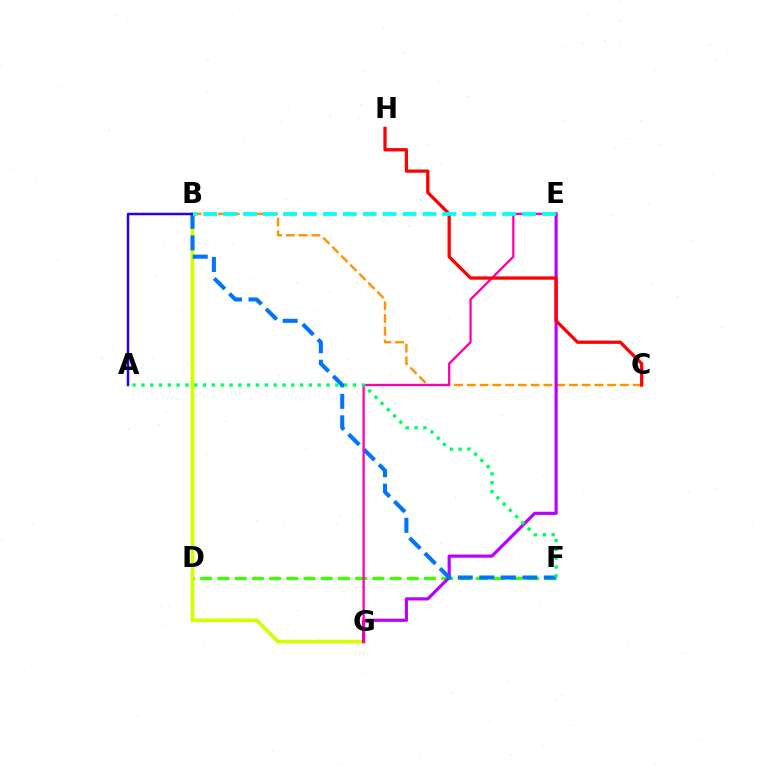{('B', 'C'): [{'color': '#ff9400', 'line_style': 'dashed', 'thickness': 1.73}], ('D', 'F'): [{'color': '#3dff00', 'line_style': 'dashed', 'thickness': 2.34}], ('B', 'G'): [{'color': '#d1ff00', 'line_style': 'solid', 'thickness': 2.64}], ('E', 'G'): [{'color': '#b900ff', 'line_style': 'solid', 'thickness': 2.27}, {'color': '#ff00ac', 'line_style': 'solid', 'thickness': 1.64}], ('B', 'F'): [{'color': '#0074ff', 'line_style': 'dashed', 'thickness': 2.92}], ('A', 'B'): [{'color': '#2500ff', 'line_style': 'solid', 'thickness': 1.77}], ('C', 'H'): [{'color': '#ff0000', 'line_style': 'solid', 'thickness': 2.35}], ('A', 'F'): [{'color': '#00ff5c', 'line_style': 'dotted', 'thickness': 2.39}], ('B', 'E'): [{'color': '#00fff6', 'line_style': 'dashed', 'thickness': 2.71}]}